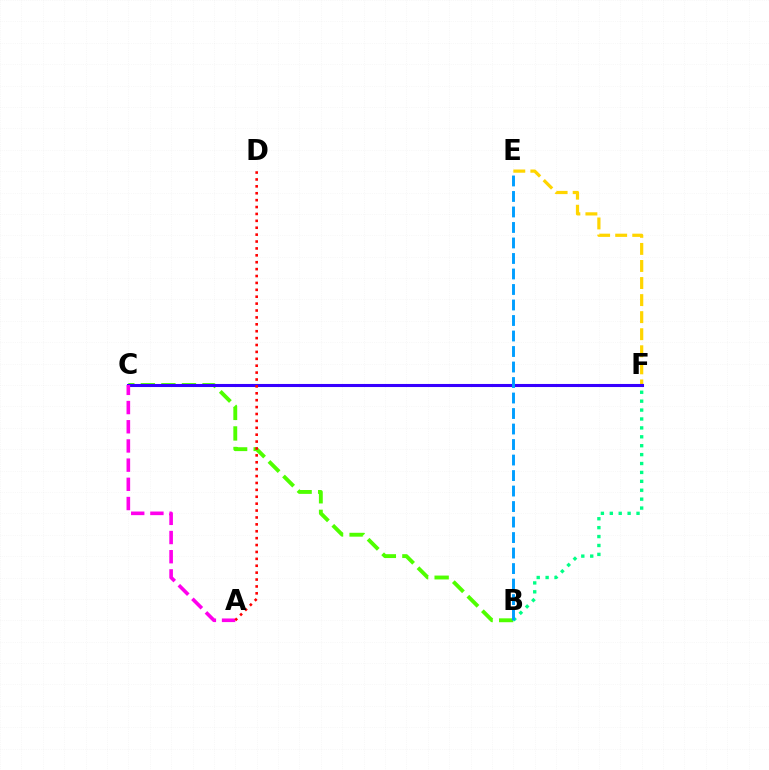{('B', 'C'): [{'color': '#4fff00', 'line_style': 'dashed', 'thickness': 2.79}], ('E', 'F'): [{'color': '#ffd500', 'line_style': 'dashed', 'thickness': 2.32}], ('C', 'F'): [{'color': '#3700ff', 'line_style': 'solid', 'thickness': 2.21}], ('B', 'F'): [{'color': '#00ff86', 'line_style': 'dotted', 'thickness': 2.42}], ('B', 'E'): [{'color': '#009eff', 'line_style': 'dashed', 'thickness': 2.11}], ('A', 'C'): [{'color': '#ff00ed', 'line_style': 'dashed', 'thickness': 2.61}], ('A', 'D'): [{'color': '#ff0000', 'line_style': 'dotted', 'thickness': 1.87}]}